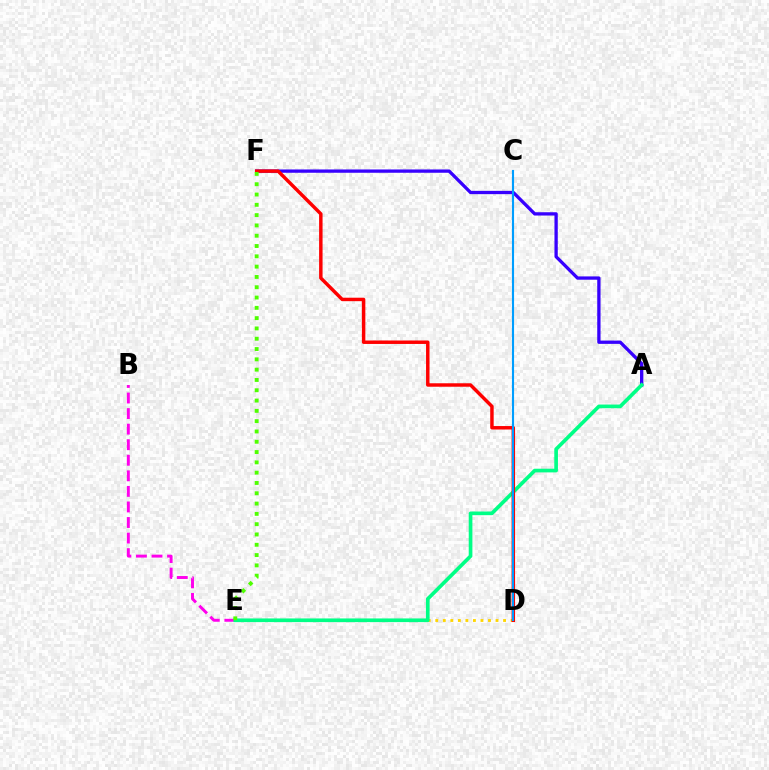{('B', 'E'): [{'color': '#ff00ed', 'line_style': 'dashed', 'thickness': 2.11}], ('D', 'E'): [{'color': '#ffd500', 'line_style': 'dotted', 'thickness': 2.05}], ('A', 'F'): [{'color': '#3700ff', 'line_style': 'solid', 'thickness': 2.38}], ('A', 'E'): [{'color': '#00ff86', 'line_style': 'solid', 'thickness': 2.64}], ('D', 'F'): [{'color': '#ff0000', 'line_style': 'solid', 'thickness': 2.49}], ('C', 'D'): [{'color': '#009eff', 'line_style': 'solid', 'thickness': 1.53}], ('E', 'F'): [{'color': '#4fff00', 'line_style': 'dotted', 'thickness': 2.8}]}